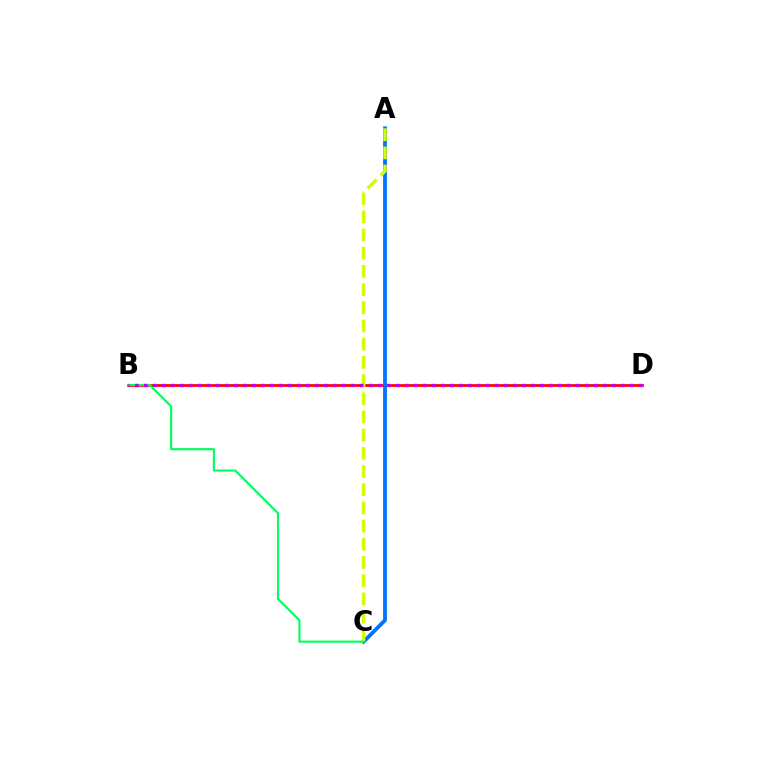{('B', 'D'): [{'color': '#ff0000', 'line_style': 'solid', 'thickness': 1.95}, {'color': '#b900ff', 'line_style': 'dotted', 'thickness': 2.45}], ('A', 'C'): [{'color': '#0074ff', 'line_style': 'solid', 'thickness': 2.75}, {'color': '#d1ff00', 'line_style': 'dashed', 'thickness': 2.47}], ('B', 'C'): [{'color': '#00ff5c', 'line_style': 'solid', 'thickness': 1.53}]}